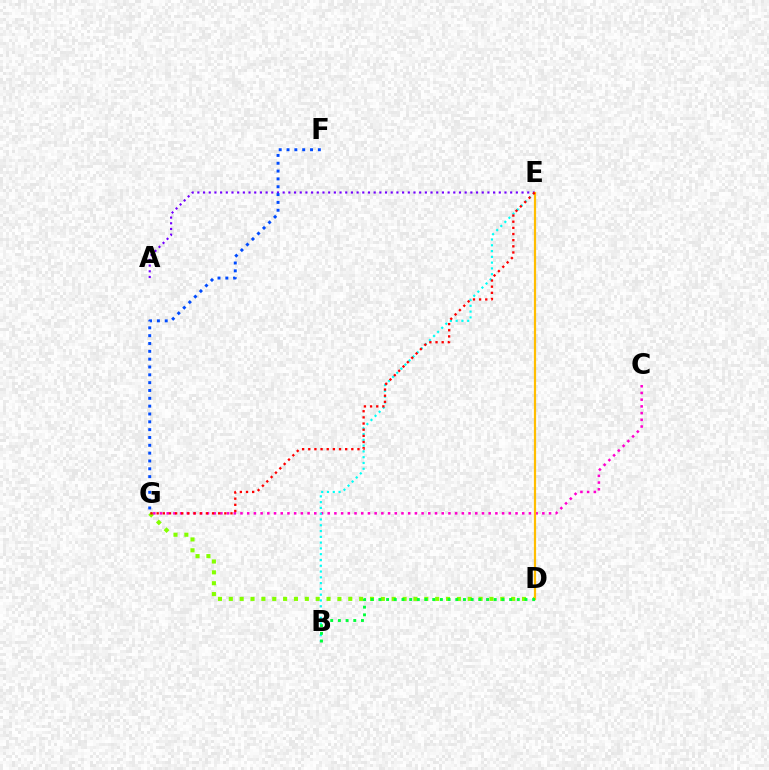{('D', 'G'): [{'color': '#84ff00', 'line_style': 'dotted', 'thickness': 2.95}], ('C', 'G'): [{'color': '#ff00cf', 'line_style': 'dotted', 'thickness': 1.82}], ('B', 'E'): [{'color': '#00fff6', 'line_style': 'dotted', 'thickness': 1.57}], ('A', 'E'): [{'color': '#7200ff', 'line_style': 'dotted', 'thickness': 1.55}], ('D', 'E'): [{'color': '#ffbd00', 'line_style': 'solid', 'thickness': 1.59}], ('F', 'G'): [{'color': '#004bff', 'line_style': 'dotted', 'thickness': 2.13}], ('B', 'D'): [{'color': '#00ff39', 'line_style': 'dotted', 'thickness': 2.09}], ('E', 'G'): [{'color': '#ff0000', 'line_style': 'dotted', 'thickness': 1.67}]}